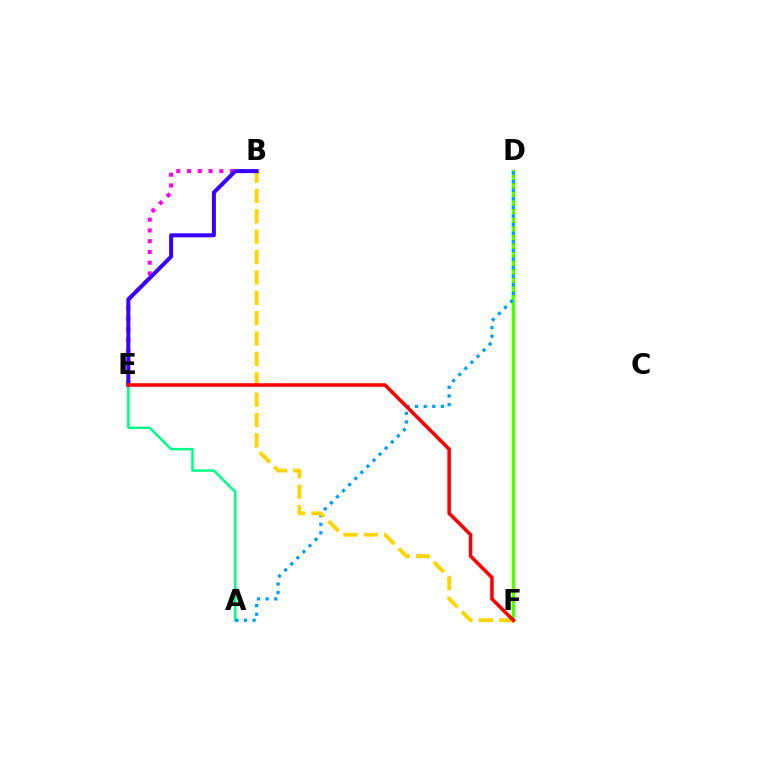{('A', 'E'): [{'color': '#00ff86', 'line_style': 'solid', 'thickness': 1.8}], ('D', 'F'): [{'color': '#4fff00', 'line_style': 'solid', 'thickness': 2.49}], ('A', 'D'): [{'color': '#009eff', 'line_style': 'dotted', 'thickness': 2.34}], ('B', 'F'): [{'color': '#ffd500', 'line_style': 'dashed', 'thickness': 2.77}], ('B', 'E'): [{'color': '#ff00ed', 'line_style': 'dotted', 'thickness': 2.92}, {'color': '#3700ff', 'line_style': 'solid', 'thickness': 2.87}], ('E', 'F'): [{'color': '#ff0000', 'line_style': 'solid', 'thickness': 2.56}]}